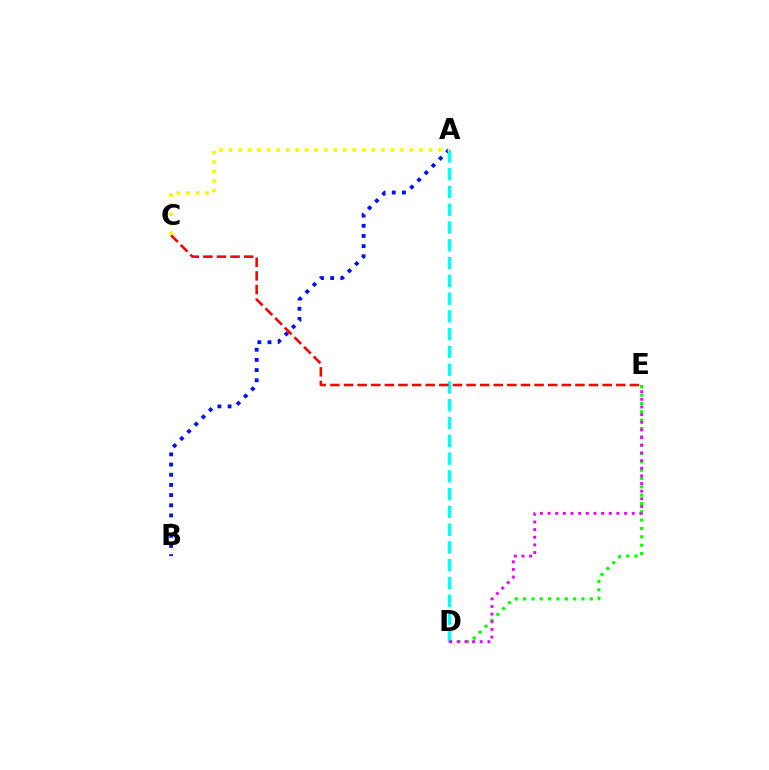{('A', 'B'): [{'color': '#0010ff', 'line_style': 'dotted', 'thickness': 2.76}], ('D', 'E'): [{'color': '#08ff00', 'line_style': 'dotted', 'thickness': 2.26}, {'color': '#ee00ff', 'line_style': 'dotted', 'thickness': 2.08}], ('A', 'D'): [{'color': '#00fff6', 'line_style': 'dashed', 'thickness': 2.41}], ('C', 'E'): [{'color': '#ff0000', 'line_style': 'dashed', 'thickness': 1.85}], ('A', 'C'): [{'color': '#fcf500', 'line_style': 'dotted', 'thickness': 2.59}]}